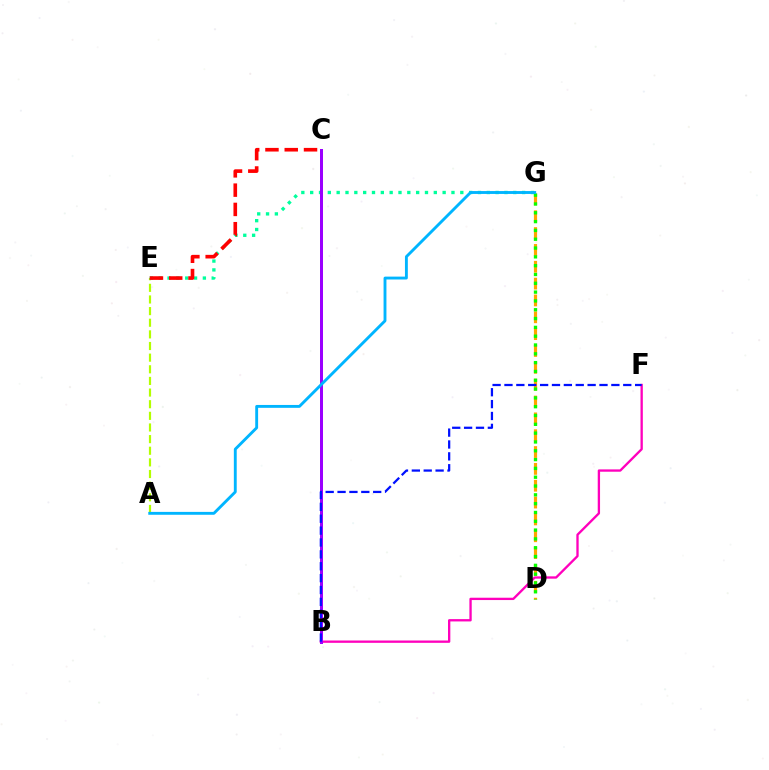{('B', 'F'): [{'color': '#ff00bd', 'line_style': 'solid', 'thickness': 1.68}, {'color': '#0010ff', 'line_style': 'dashed', 'thickness': 1.61}], ('A', 'E'): [{'color': '#b3ff00', 'line_style': 'dashed', 'thickness': 1.58}], ('E', 'G'): [{'color': '#00ff9d', 'line_style': 'dotted', 'thickness': 2.4}], ('D', 'G'): [{'color': '#ffa500', 'line_style': 'dashed', 'thickness': 2.29}, {'color': '#08ff00', 'line_style': 'dotted', 'thickness': 2.39}], ('B', 'C'): [{'color': '#9b00ff', 'line_style': 'solid', 'thickness': 2.16}], ('C', 'E'): [{'color': '#ff0000', 'line_style': 'dashed', 'thickness': 2.62}], ('A', 'G'): [{'color': '#00b5ff', 'line_style': 'solid', 'thickness': 2.07}]}